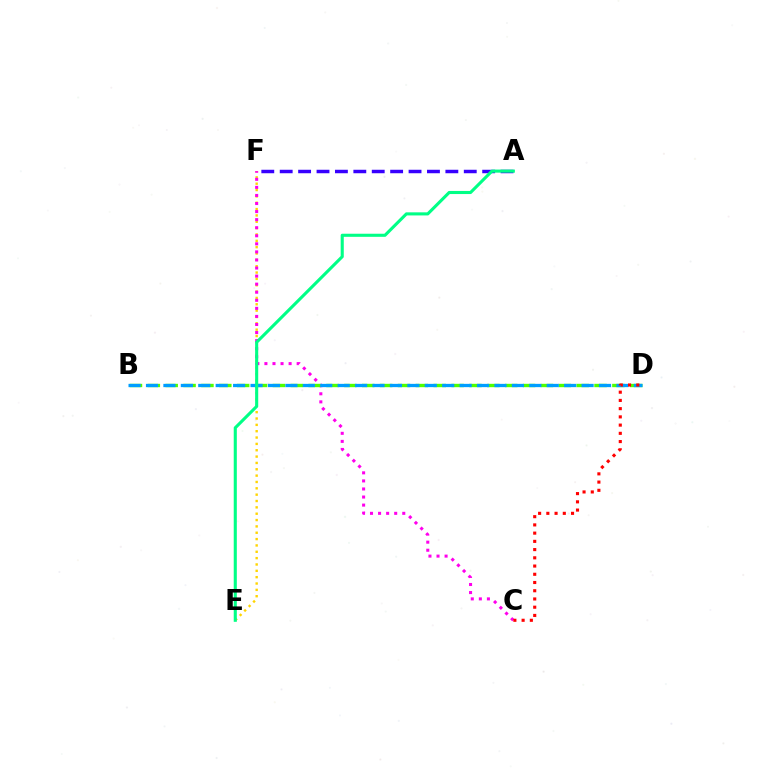{('E', 'F'): [{'color': '#ffd500', 'line_style': 'dotted', 'thickness': 1.72}], ('C', 'F'): [{'color': '#ff00ed', 'line_style': 'dotted', 'thickness': 2.19}], ('A', 'F'): [{'color': '#3700ff', 'line_style': 'dashed', 'thickness': 2.5}], ('B', 'D'): [{'color': '#4fff00', 'line_style': 'dashed', 'thickness': 2.43}, {'color': '#009eff', 'line_style': 'dashed', 'thickness': 2.37}], ('A', 'E'): [{'color': '#00ff86', 'line_style': 'solid', 'thickness': 2.23}], ('C', 'D'): [{'color': '#ff0000', 'line_style': 'dotted', 'thickness': 2.24}]}